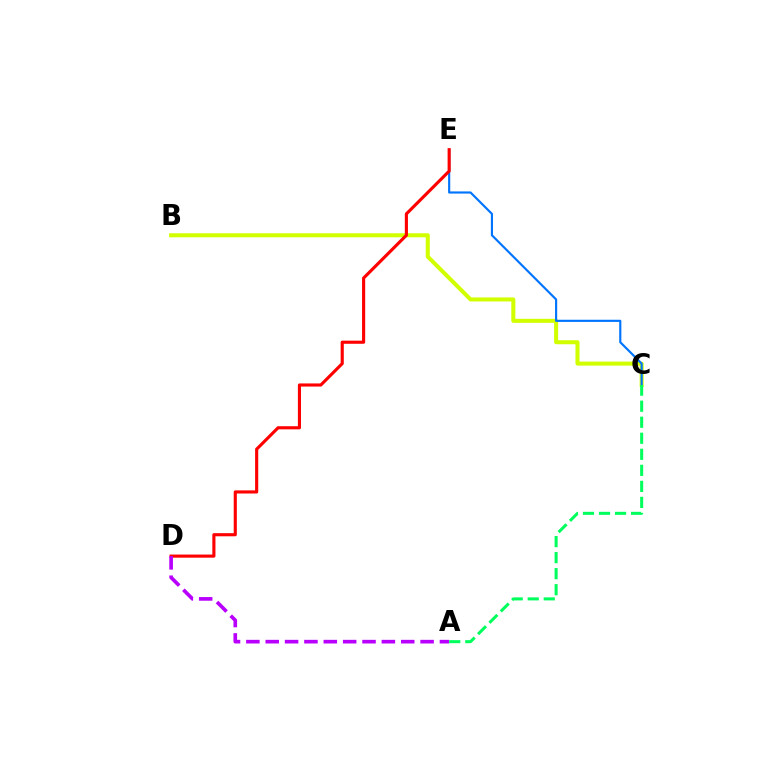{('B', 'C'): [{'color': '#d1ff00', 'line_style': 'solid', 'thickness': 2.91}], ('C', 'E'): [{'color': '#0074ff', 'line_style': 'solid', 'thickness': 1.55}], ('D', 'E'): [{'color': '#ff0000', 'line_style': 'solid', 'thickness': 2.25}], ('A', 'D'): [{'color': '#b900ff', 'line_style': 'dashed', 'thickness': 2.63}], ('A', 'C'): [{'color': '#00ff5c', 'line_style': 'dashed', 'thickness': 2.18}]}